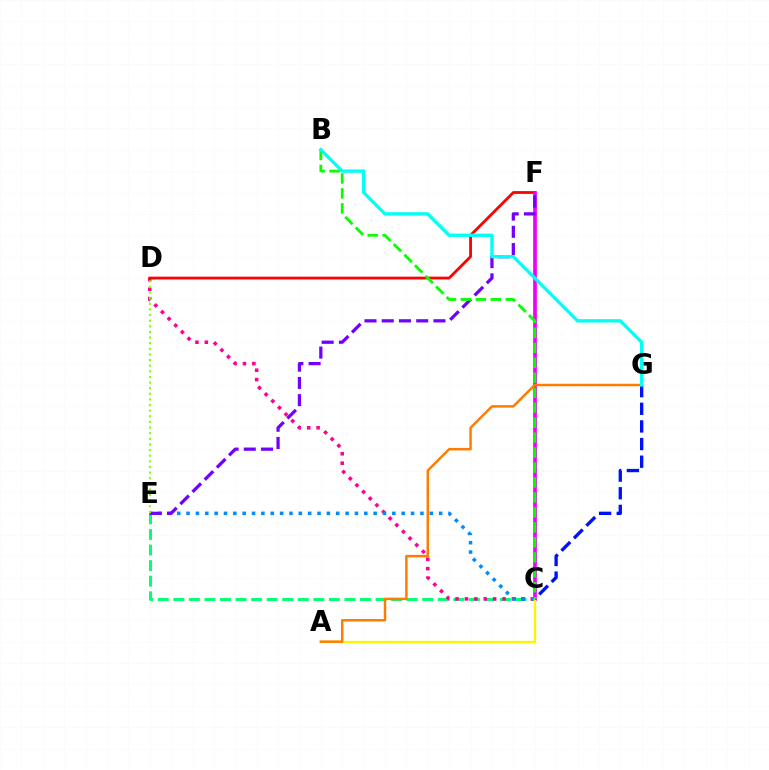{('C', 'E'): [{'color': '#00ff74', 'line_style': 'dashed', 'thickness': 2.11}, {'color': '#008cff', 'line_style': 'dotted', 'thickness': 2.54}], ('C', 'D'): [{'color': '#ff0094', 'line_style': 'dotted', 'thickness': 2.55}], ('D', 'F'): [{'color': '#ff0000', 'line_style': 'solid', 'thickness': 2.02}], ('C', 'F'): [{'color': '#ee00ff', 'line_style': 'solid', 'thickness': 2.66}], ('A', 'C'): [{'color': '#fcf500', 'line_style': 'solid', 'thickness': 1.66}], ('A', 'G'): [{'color': '#ff7c00', 'line_style': 'solid', 'thickness': 1.78}], ('E', 'F'): [{'color': '#7200ff', 'line_style': 'dashed', 'thickness': 2.34}], ('C', 'G'): [{'color': '#0010ff', 'line_style': 'dashed', 'thickness': 2.4}], ('D', 'E'): [{'color': '#84ff00', 'line_style': 'dotted', 'thickness': 1.53}], ('B', 'C'): [{'color': '#08ff00', 'line_style': 'dashed', 'thickness': 2.03}], ('B', 'G'): [{'color': '#00fff6', 'line_style': 'solid', 'thickness': 2.41}]}